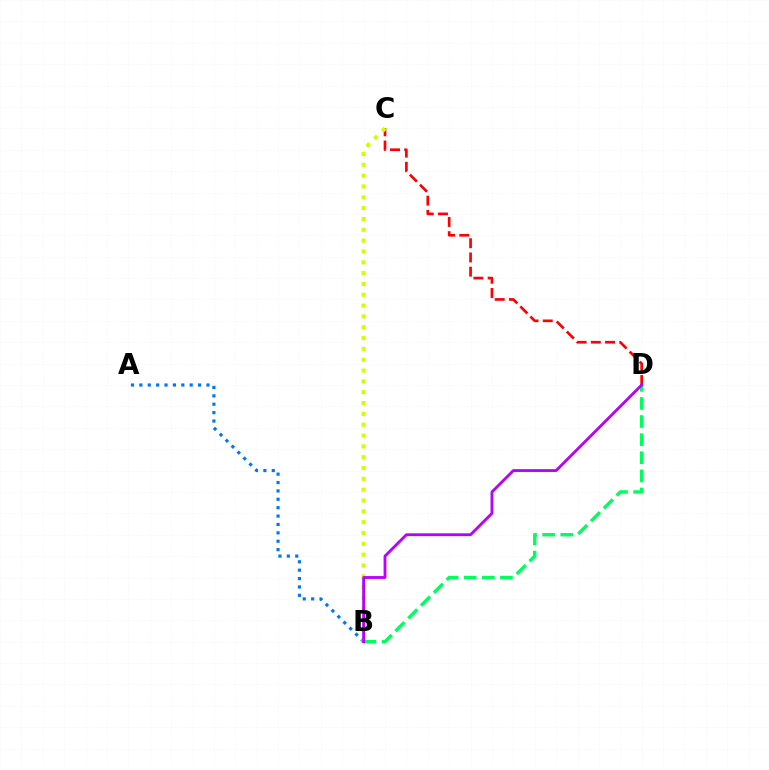{('A', 'B'): [{'color': '#0074ff', 'line_style': 'dotted', 'thickness': 2.28}], ('C', 'D'): [{'color': '#ff0000', 'line_style': 'dashed', 'thickness': 1.93}], ('B', 'C'): [{'color': '#d1ff00', 'line_style': 'dotted', 'thickness': 2.94}], ('B', 'D'): [{'color': '#00ff5c', 'line_style': 'dashed', 'thickness': 2.46}, {'color': '#b900ff', 'line_style': 'solid', 'thickness': 2.04}]}